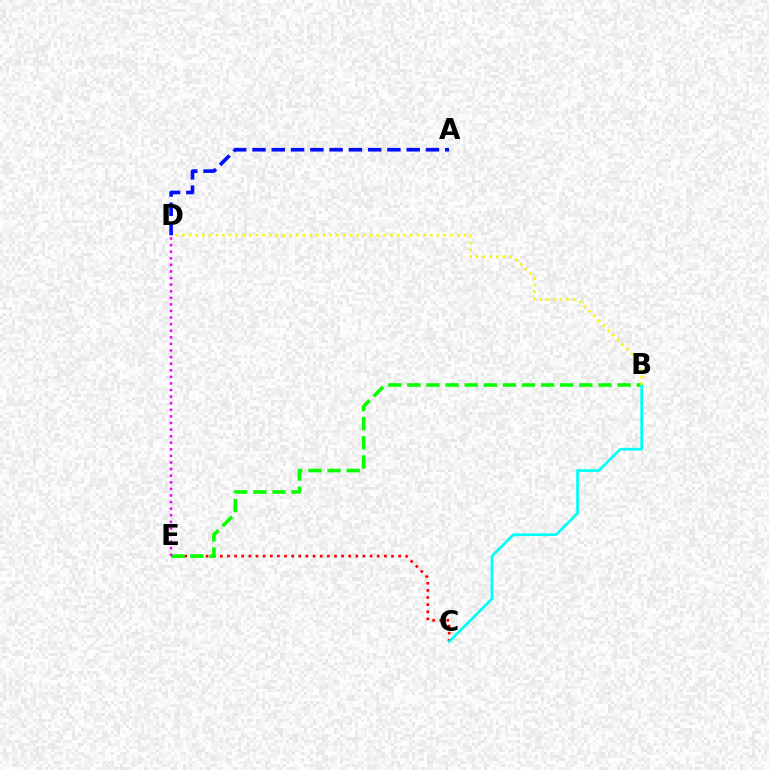{('C', 'E'): [{'color': '#ff0000', 'line_style': 'dotted', 'thickness': 1.94}], ('B', 'E'): [{'color': '#08ff00', 'line_style': 'dashed', 'thickness': 2.6}], ('B', 'C'): [{'color': '#00fff6', 'line_style': 'solid', 'thickness': 1.95}], ('A', 'D'): [{'color': '#0010ff', 'line_style': 'dashed', 'thickness': 2.62}], ('B', 'D'): [{'color': '#fcf500', 'line_style': 'dotted', 'thickness': 1.82}], ('D', 'E'): [{'color': '#ee00ff', 'line_style': 'dotted', 'thickness': 1.79}]}